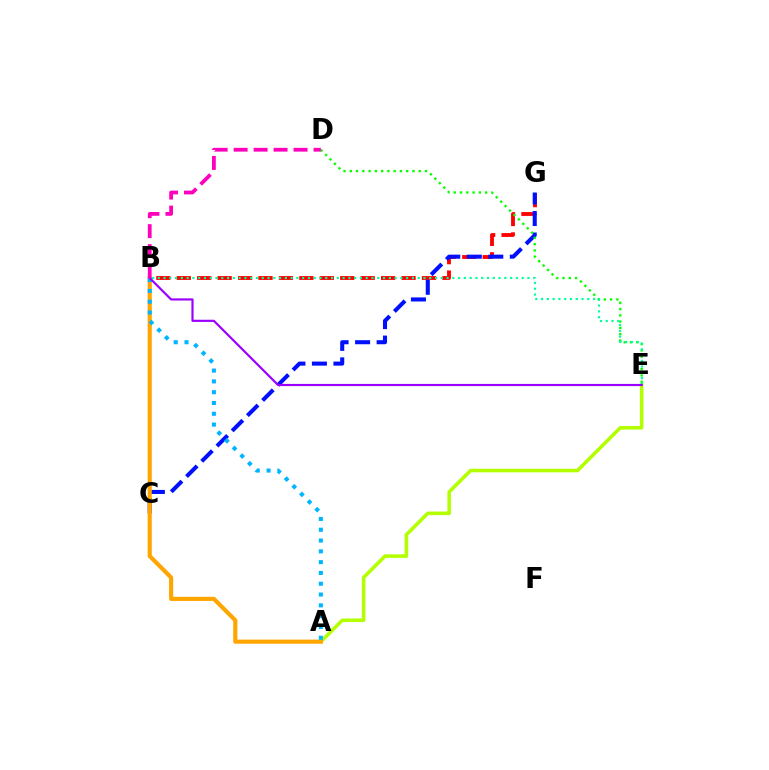{('B', 'G'): [{'color': '#ff0000', 'line_style': 'dashed', 'thickness': 2.78}], ('A', 'E'): [{'color': '#b3ff00', 'line_style': 'solid', 'thickness': 2.56}], ('C', 'G'): [{'color': '#0010ff', 'line_style': 'dashed', 'thickness': 2.92}], ('D', 'E'): [{'color': '#08ff00', 'line_style': 'dotted', 'thickness': 1.7}], ('A', 'B'): [{'color': '#ffa500', 'line_style': 'solid', 'thickness': 2.97}, {'color': '#00b5ff', 'line_style': 'dotted', 'thickness': 2.93}], ('B', 'E'): [{'color': '#00ff9d', 'line_style': 'dotted', 'thickness': 1.57}, {'color': '#9b00ff', 'line_style': 'solid', 'thickness': 1.56}], ('B', 'D'): [{'color': '#ff00bd', 'line_style': 'dashed', 'thickness': 2.71}]}